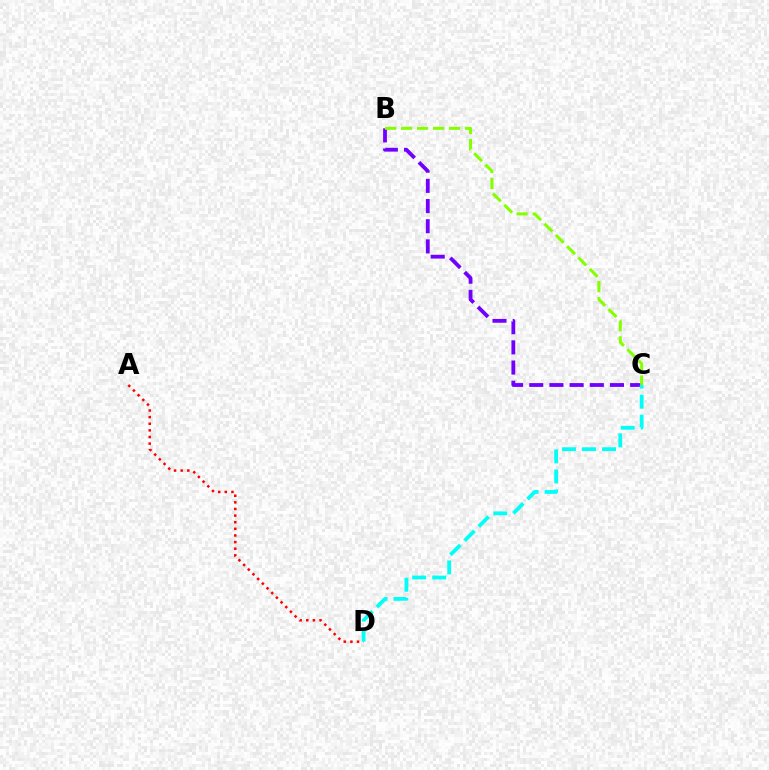{('A', 'D'): [{'color': '#ff0000', 'line_style': 'dotted', 'thickness': 1.8}], ('B', 'C'): [{'color': '#7200ff', 'line_style': 'dashed', 'thickness': 2.74}, {'color': '#84ff00', 'line_style': 'dashed', 'thickness': 2.17}], ('C', 'D'): [{'color': '#00fff6', 'line_style': 'dashed', 'thickness': 2.72}]}